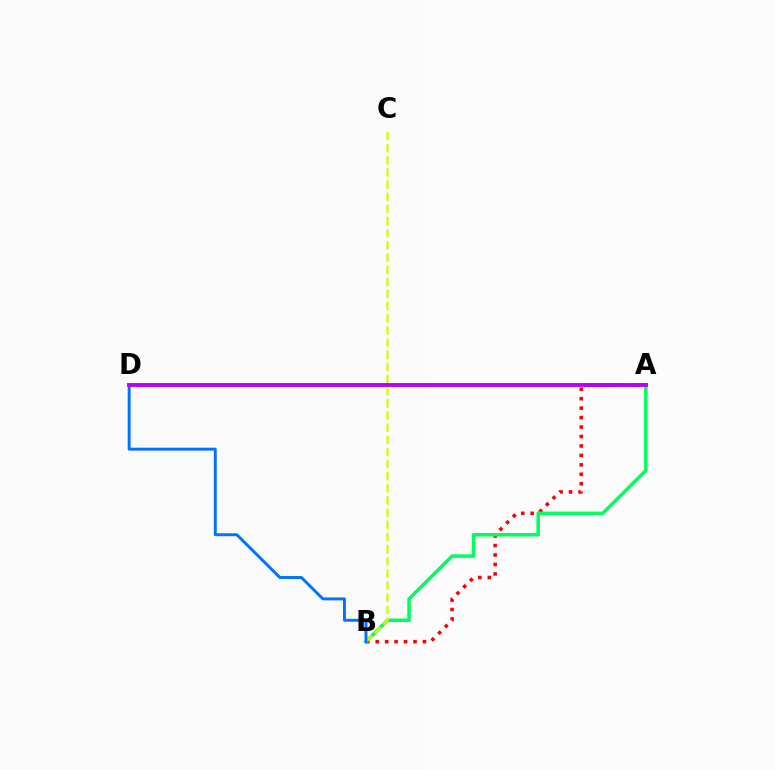{('A', 'B'): [{'color': '#ff0000', 'line_style': 'dotted', 'thickness': 2.57}, {'color': '#00ff5c', 'line_style': 'solid', 'thickness': 2.53}], ('B', 'C'): [{'color': '#d1ff00', 'line_style': 'dashed', 'thickness': 1.65}], ('B', 'D'): [{'color': '#0074ff', 'line_style': 'solid', 'thickness': 2.12}], ('A', 'D'): [{'color': '#b900ff', 'line_style': 'solid', 'thickness': 2.79}]}